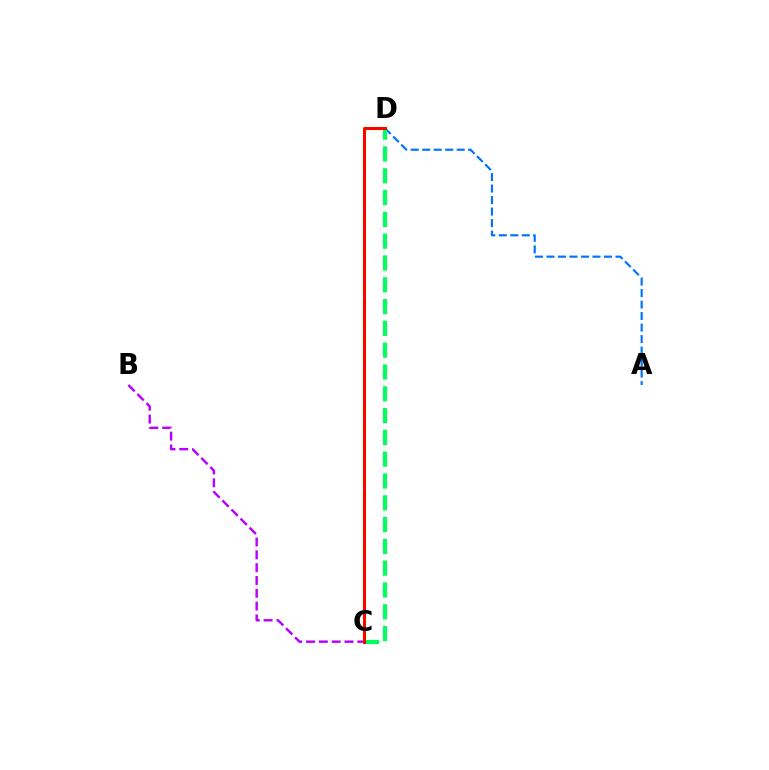{('B', 'C'): [{'color': '#b900ff', 'line_style': 'dashed', 'thickness': 1.74}], ('A', 'D'): [{'color': '#0074ff', 'line_style': 'dashed', 'thickness': 1.56}], ('C', 'D'): [{'color': '#d1ff00', 'line_style': 'dashed', 'thickness': 2.37}, {'color': '#00ff5c', 'line_style': 'dashed', 'thickness': 2.96}, {'color': '#ff0000', 'line_style': 'solid', 'thickness': 2.15}]}